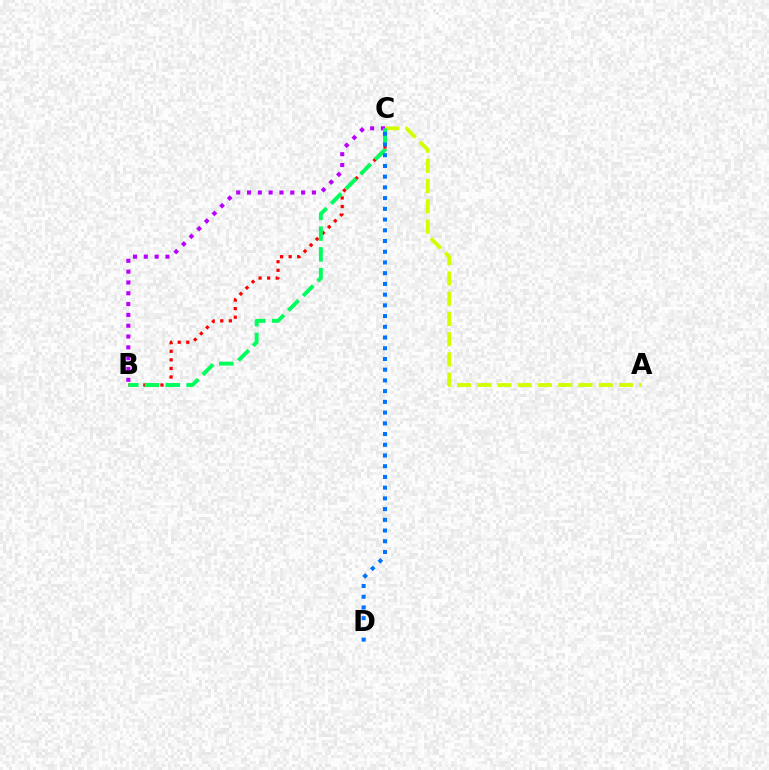{('B', 'C'): [{'color': '#ff0000', 'line_style': 'dotted', 'thickness': 2.33}, {'color': '#b900ff', 'line_style': 'dotted', 'thickness': 2.94}, {'color': '#00ff5c', 'line_style': 'dashed', 'thickness': 2.82}], ('A', 'C'): [{'color': '#d1ff00', 'line_style': 'dashed', 'thickness': 2.75}], ('C', 'D'): [{'color': '#0074ff', 'line_style': 'dotted', 'thickness': 2.91}]}